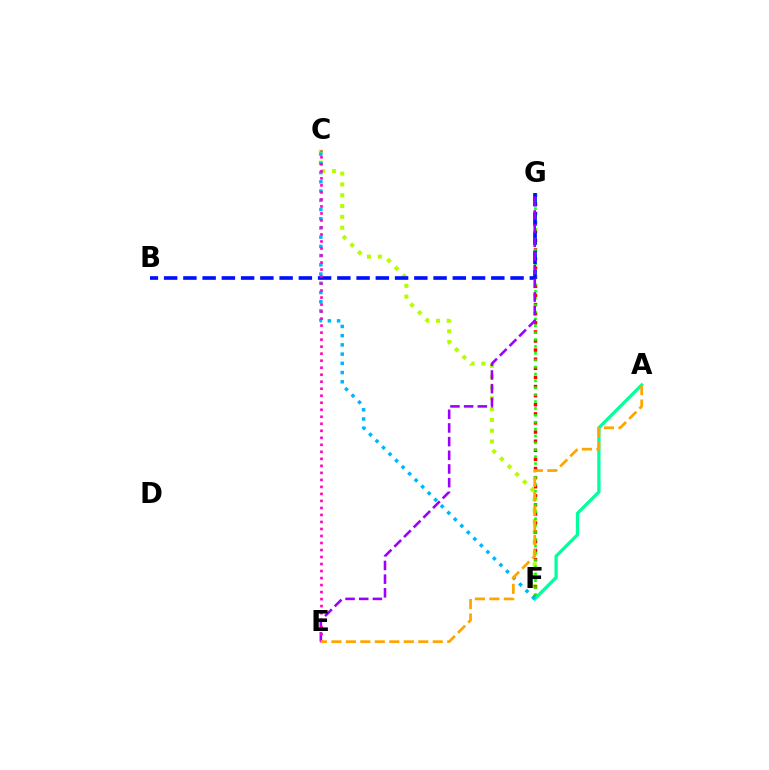{('C', 'F'): [{'color': '#b3ff00', 'line_style': 'dotted', 'thickness': 2.94}, {'color': '#00b5ff', 'line_style': 'dotted', 'thickness': 2.51}], ('F', 'G'): [{'color': '#ff0000', 'line_style': 'dotted', 'thickness': 2.48}, {'color': '#08ff00', 'line_style': 'dotted', 'thickness': 1.87}], ('A', 'F'): [{'color': '#00ff9d', 'line_style': 'solid', 'thickness': 2.35}], ('B', 'G'): [{'color': '#0010ff', 'line_style': 'dashed', 'thickness': 2.61}], ('E', 'G'): [{'color': '#9b00ff', 'line_style': 'dashed', 'thickness': 1.86}], ('C', 'E'): [{'color': '#ff00bd', 'line_style': 'dotted', 'thickness': 1.91}], ('A', 'E'): [{'color': '#ffa500', 'line_style': 'dashed', 'thickness': 1.97}]}